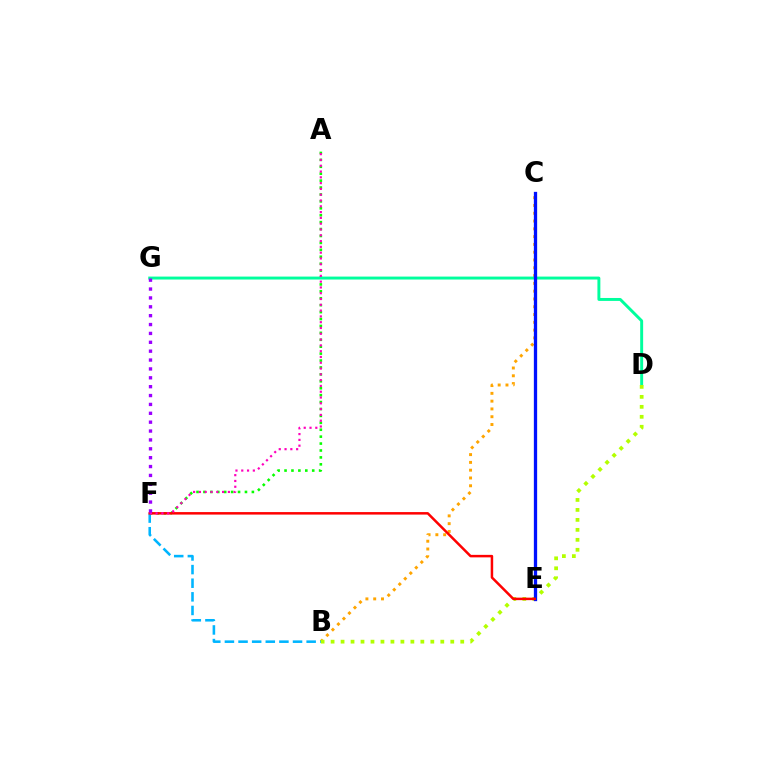{('A', 'F'): [{'color': '#08ff00', 'line_style': 'dotted', 'thickness': 1.88}, {'color': '#ff00bd', 'line_style': 'dotted', 'thickness': 1.57}], ('B', 'C'): [{'color': '#ffa500', 'line_style': 'dotted', 'thickness': 2.12}], ('D', 'G'): [{'color': '#00ff9d', 'line_style': 'solid', 'thickness': 2.11}], ('B', 'F'): [{'color': '#00b5ff', 'line_style': 'dashed', 'thickness': 1.85}], ('B', 'D'): [{'color': '#b3ff00', 'line_style': 'dotted', 'thickness': 2.71}], ('C', 'E'): [{'color': '#0010ff', 'line_style': 'solid', 'thickness': 2.37}], ('E', 'F'): [{'color': '#ff0000', 'line_style': 'solid', 'thickness': 1.8}], ('F', 'G'): [{'color': '#9b00ff', 'line_style': 'dotted', 'thickness': 2.41}]}